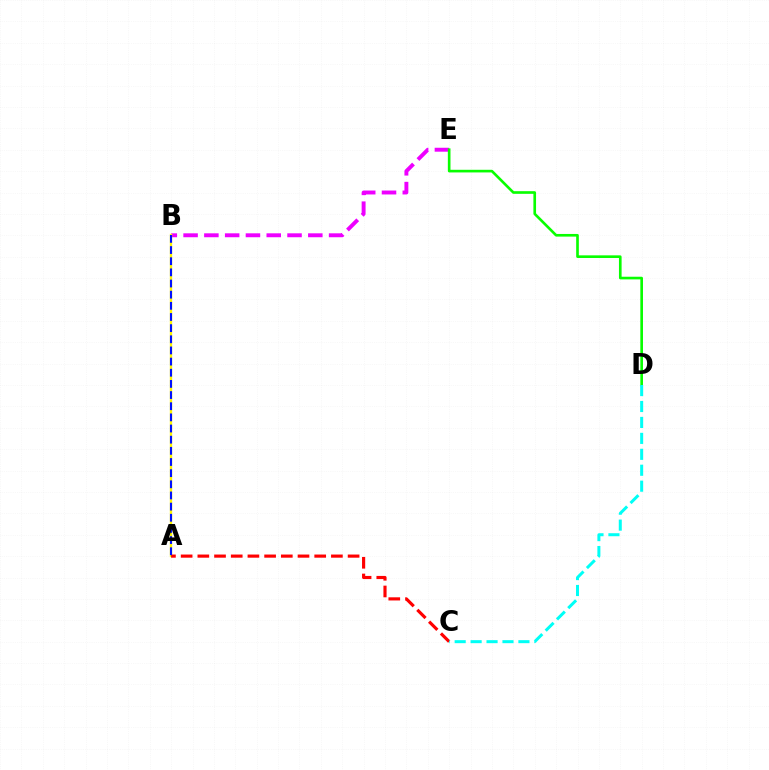{('B', 'E'): [{'color': '#ee00ff', 'line_style': 'dashed', 'thickness': 2.82}], ('A', 'B'): [{'color': '#fcf500', 'line_style': 'solid', 'thickness': 1.69}, {'color': '#0010ff', 'line_style': 'dashed', 'thickness': 1.52}], ('A', 'C'): [{'color': '#ff0000', 'line_style': 'dashed', 'thickness': 2.27}], ('D', 'E'): [{'color': '#08ff00', 'line_style': 'solid', 'thickness': 1.9}], ('C', 'D'): [{'color': '#00fff6', 'line_style': 'dashed', 'thickness': 2.16}]}